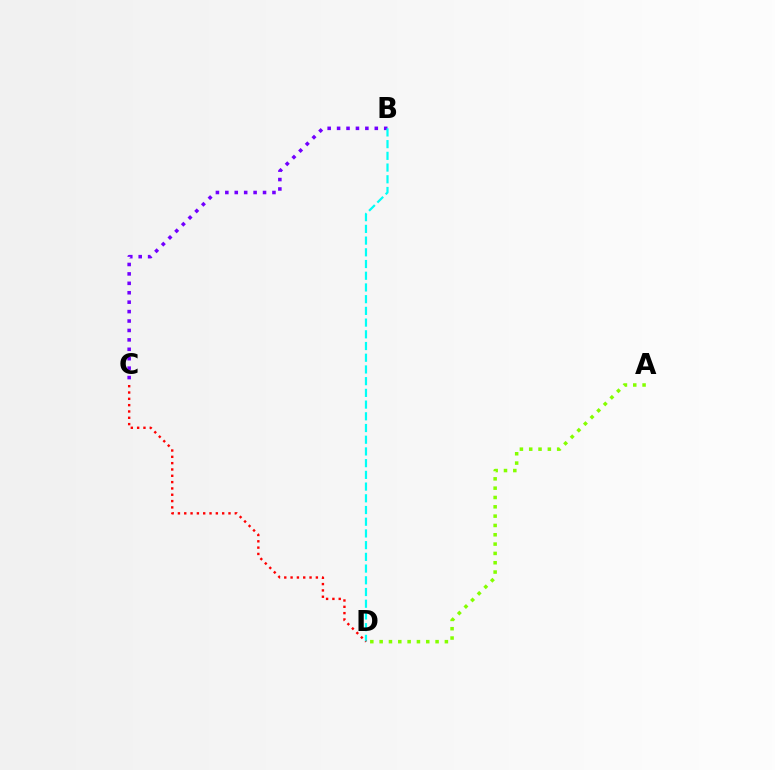{('A', 'D'): [{'color': '#84ff00', 'line_style': 'dotted', 'thickness': 2.53}], ('B', 'C'): [{'color': '#7200ff', 'line_style': 'dotted', 'thickness': 2.56}], ('B', 'D'): [{'color': '#00fff6', 'line_style': 'dashed', 'thickness': 1.59}], ('C', 'D'): [{'color': '#ff0000', 'line_style': 'dotted', 'thickness': 1.72}]}